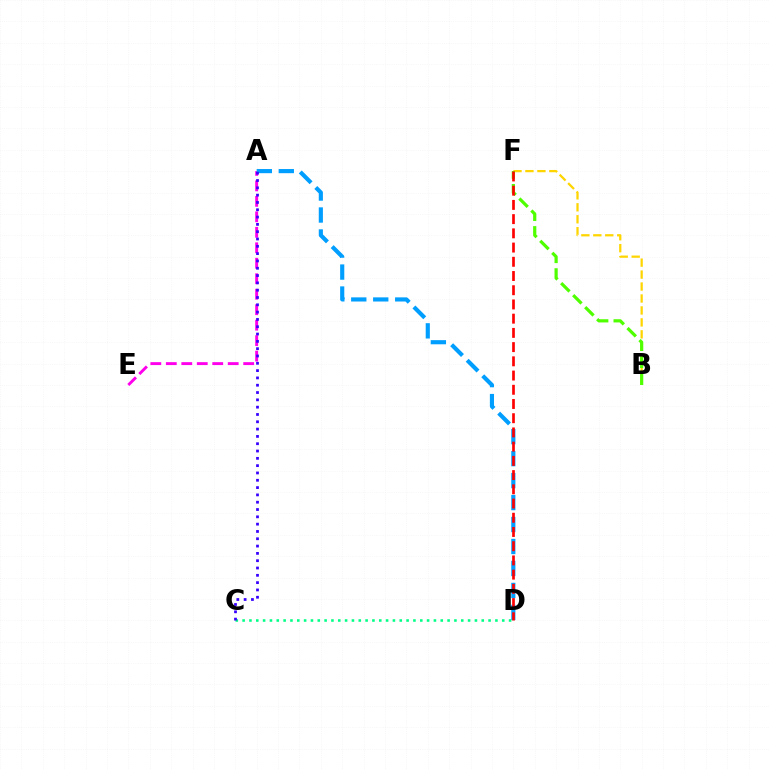{('B', 'F'): [{'color': '#ffd500', 'line_style': 'dashed', 'thickness': 1.62}, {'color': '#4fff00', 'line_style': 'dashed', 'thickness': 2.31}], ('A', 'E'): [{'color': '#ff00ed', 'line_style': 'dashed', 'thickness': 2.1}], ('C', 'D'): [{'color': '#00ff86', 'line_style': 'dotted', 'thickness': 1.86}], ('A', 'D'): [{'color': '#009eff', 'line_style': 'dashed', 'thickness': 2.98}], ('D', 'F'): [{'color': '#ff0000', 'line_style': 'dashed', 'thickness': 1.93}], ('A', 'C'): [{'color': '#3700ff', 'line_style': 'dotted', 'thickness': 1.99}]}